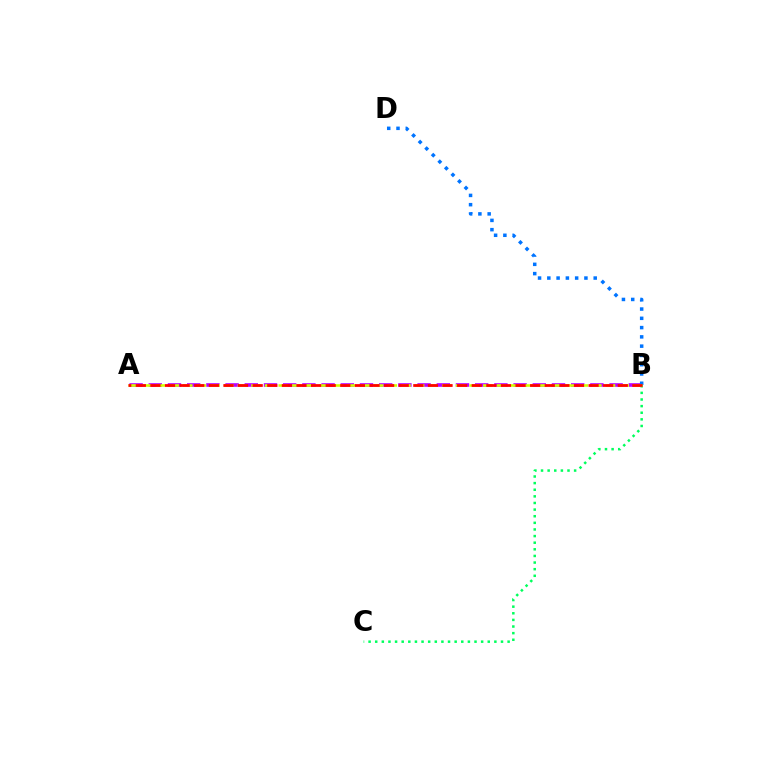{('A', 'B'): [{'color': '#b900ff', 'line_style': 'dashed', 'thickness': 2.61}, {'color': '#d1ff00', 'line_style': 'dashed', 'thickness': 1.85}, {'color': '#ff0000', 'line_style': 'dashed', 'thickness': 1.98}], ('B', 'C'): [{'color': '#00ff5c', 'line_style': 'dotted', 'thickness': 1.8}], ('B', 'D'): [{'color': '#0074ff', 'line_style': 'dotted', 'thickness': 2.52}]}